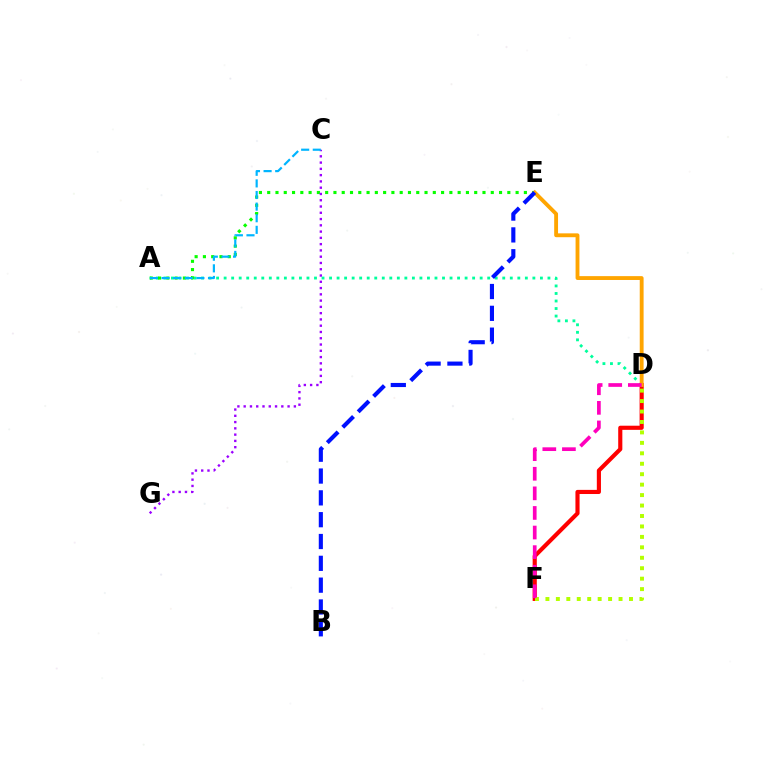{('A', 'D'): [{'color': '#00ff9d', 'line_style': 'dotted', 'thickness': 2.05}], ('A', 'E'): [{'color': '#08ff00', 'line_style': 'dotted', 'thickness': 2.25}], ('D', 'F'): [{'color': '#ff0000', 'line_style': 'solid', 'thickness': 2.98}, {'color': '#b3ff00', 'line_style': 'dotted', 'thickness': 2.84}, {'color': '#ff00bd', 'line_style': 'dashed', 'thickness': 2.66}], ('D', 'E'): [{'color': '#ffa500', 'line_style': 'solid', 'thickness': 2.77}], ('B', 'E'): [{'color': '#0010ff', 'line_style': 'dashed', 'thickness': 2.96}], ('C', 'G'): [{'color': '#9b00ff', 'line_style': 'dotted', 'thickness': 1.7}], ('A', 'C'): [{'color': '#00b5ff', 'line_style': 'dashed', 'thickness': 1.58}]}